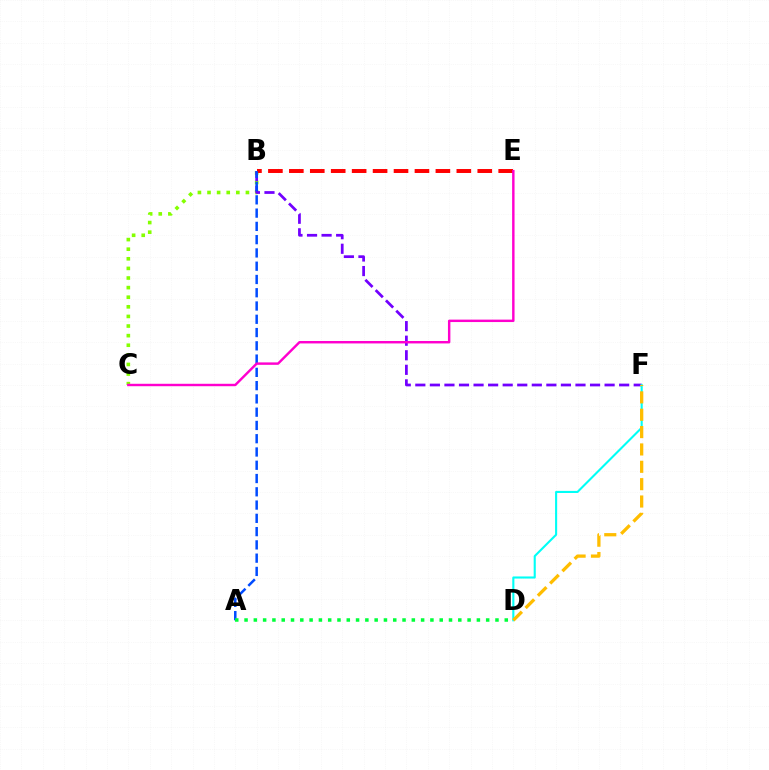{('B', 'C'): [{'color': '#84ff00', 'line_style': 'dotted', 'thickness': 2.61}], ('B', 'F'): [{'color': '#7200ff', 'line_style': 'dashed', 'thickness': 1.98}], ('B', 'E'): [{'color': '#ff0000', 'line_style': 'dashed', 'thickness': 2.84}], ('A', 'B'): [{'color': '#004bff', 'line_style': 'dashed', 'thickness': 1.8}], ('A', 'D'): [{'color': '#00ff39', 'line_style': 'dotted', 'thickness': 2.53}], ('C', 'E'): [{'color': '#ff00cf', 'line_style': 'solid', 'thickness': 1.75}], ('D', 'F'): [{'color': '#00fff6', 'line_style': 'solid', 'thickness': 1.51}, {'color': '#ffbd00', 'line_style': 'dashed', 'thickness': 2.36}]}